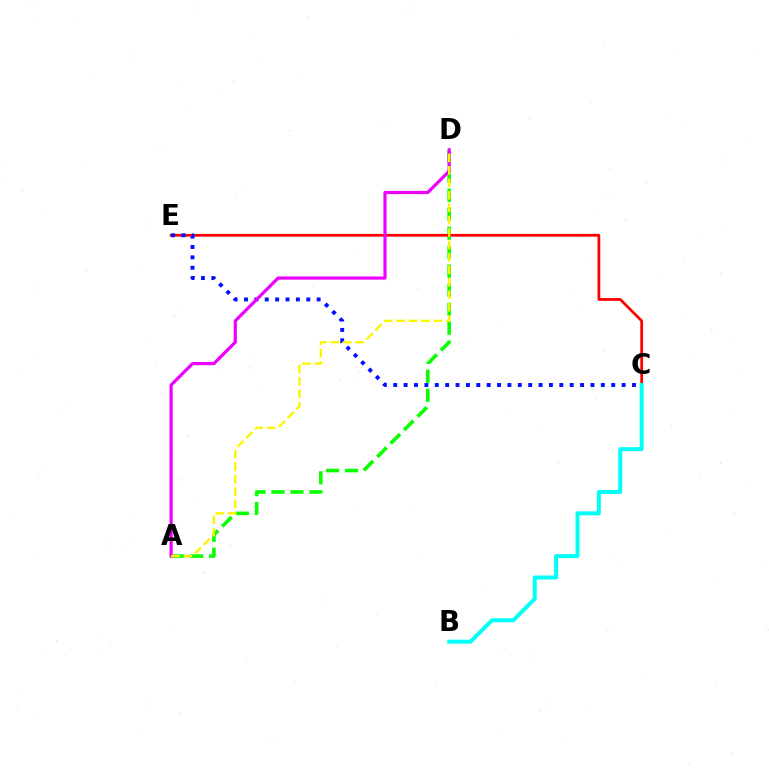{('A', 'D'): [{'color': '#08ff00', 'line_style': 'dashed', 'thickness': 2.58}, {'color': '#ee00ff', 'line_style': 'solid', 'thickness': 2.3}, {'color': '#fcf500', 'line_style': 'dashed', 'thickness': 1.69}], ('C', 'E'): [{'color': '#ff0000', 'line_style': 'solid', 'thickness': 1.98}, {'color': '#0010ff', 'line_style': 'dotted', 'thickness': 2.82}], ('B', 'C'): [{'color': '#00fff6', 'line_style': 'solid', 'thickness': 2.85}]}